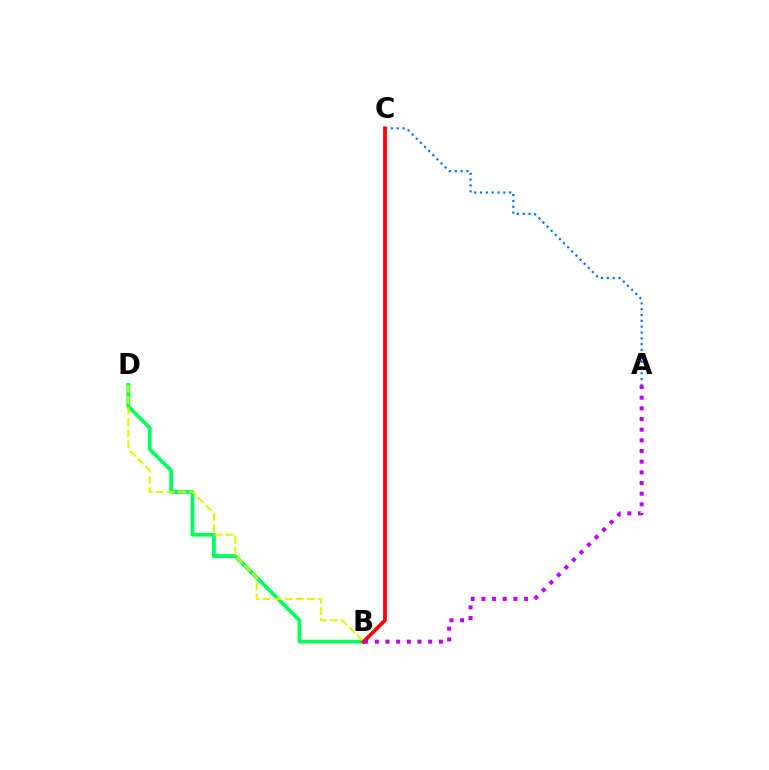{('A', 'C'): [{'color': '#0074ff', 'line_style': 'dotted', 'thickness': 1.58}], ('B', 'D'): [{'color': '#00ff5c', 'line_style': 'solid', 'thickness': 2.72}, {'color': '#d1ff00', 'line_style': 'dashed', 'thickness': 1.51}], ('B', 'C'): [{'color': '#ff0000', 'line_style': 'solid', 'thickness': 2.71}], ('A', 'B'): [{'color': '#b900ff', 'line_style': 'dotted', 'thickness': 2.9}]}